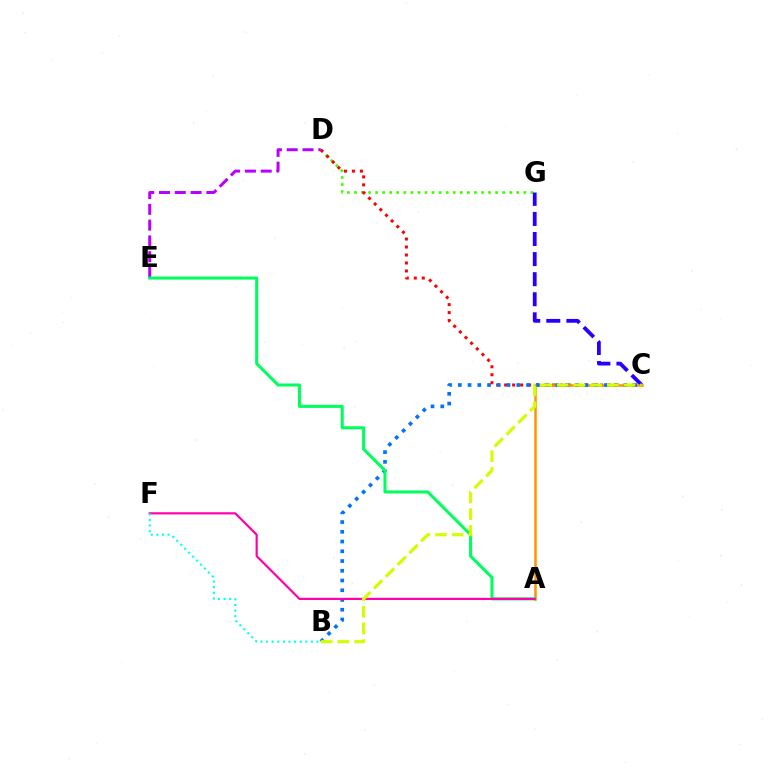{('D', 'G'): [{'color': '#3dff00', 'line_style': 'dotted', 'thickness': 1.92}], ('C', 'D'): [{'color': '#ff0000', 'line_style': 'dotted', 'thickness': 2.17}], ('C', 'G'): [{'color': '#2500ff', 'line_style': 'dashed', 'thickness': 2.73}], ('A', 'C'): [{'color': '#ff9400', 'line_style': 'solid', 'thickness': 1.82}], ('B', 'C'): [{'color': '#0074ff', 'line_style': 'dotted', 'thickness': 2.65}, {'color': '#d1ff00', 'line_style': 'dashed', 'thickness': 2.27}], ('D', 'E'): [{'color': '#b900ff', 'line_style': 'dashed', 'thickness': 2.15}], ('A', 'E'): [{'color': '#00ff5c', 'line_style': 'solid', 'thickness': 2.19}], ('A', 'F'): [{'color': '#ff00ac', 'line_style': 'solid', 'thickness': 1.57}], ('B', 'F'): [{'color': '#00fff6', 'line_style': 'dotted', 'thickness': 1.52}]}